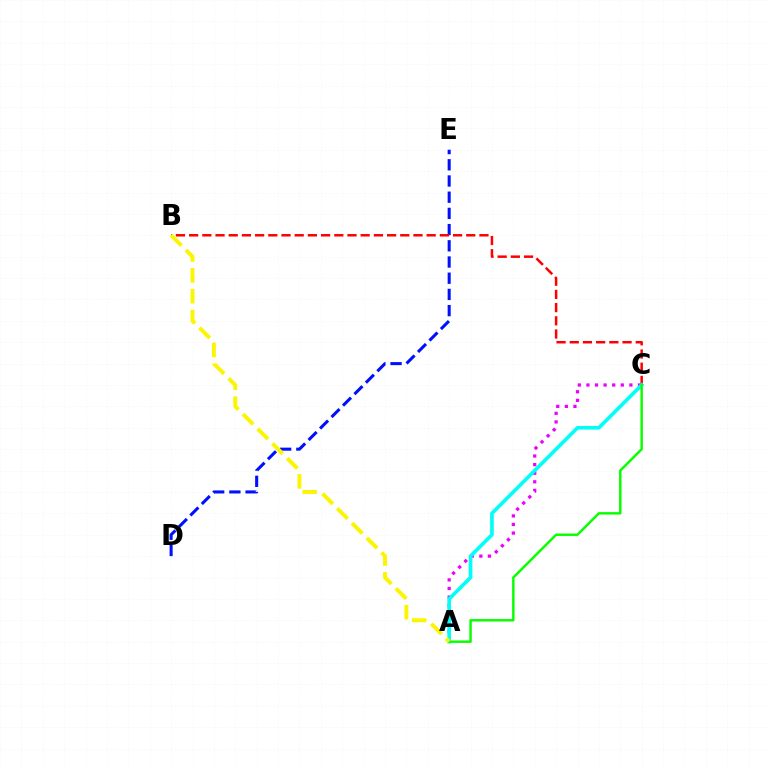{('D', 'E'): [{'color': '#0010ff', 'line_style': 'dashed', 'thickness': 2.2}], ('B', 'C'): [{'color': '#ff0000', 'line_style': 'dashed', 'thickness': 1.79}], ('A', 'C'): [{'color': '#ee00ff', 'line_style': 'dotted', 'thickness': 2.33}, {'color': '#00fff6', 'line_style': 'solid', 'thickness': 2.64}, {'color': '#08ff00', 'line_style': 'solid', 'thickness': 1.76}], ('A', 'B'): [{'color': '#fcf500', 'line_style': 'dashed', 'thickness': 2.83}]}